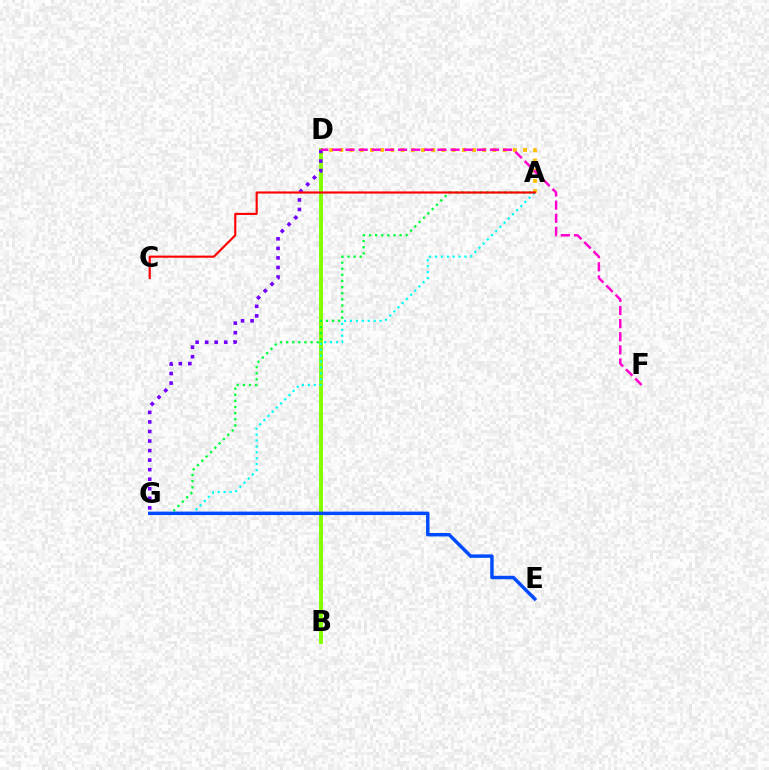{('A', 'D'): [{'color': '#ffbd00', 'line_style': 'dotted', 'thickness': 2.77}], ('B', 'D'): [{'color': '#84ff00', 'line_style': 'solid', 'thickness': 2.81}], ('A', 'G'): [{'color': '#00ff39', 'line_style': 'dotted', 'thickness': 1.66}, {'color': '#00fff6', 'line_style': 'dotted', 'thickness': 1.6}], ('E', 'G'): [{'color': '#004bff', 'line_style': 'solid', 'thickness': 2.48}], ('D', 'G'): [{'color': '#7200ff', 'line_style': 'dotted', 'thickness': 2.59}], ('D', 'F'): [{'color': '#ff00cf', 'line_style': 'dashed', 'thickness': 1.78}], ('A', 'C'): [{'color': '#ff0000', 'line_style': 'solid', 'thickness': 1.54}]}